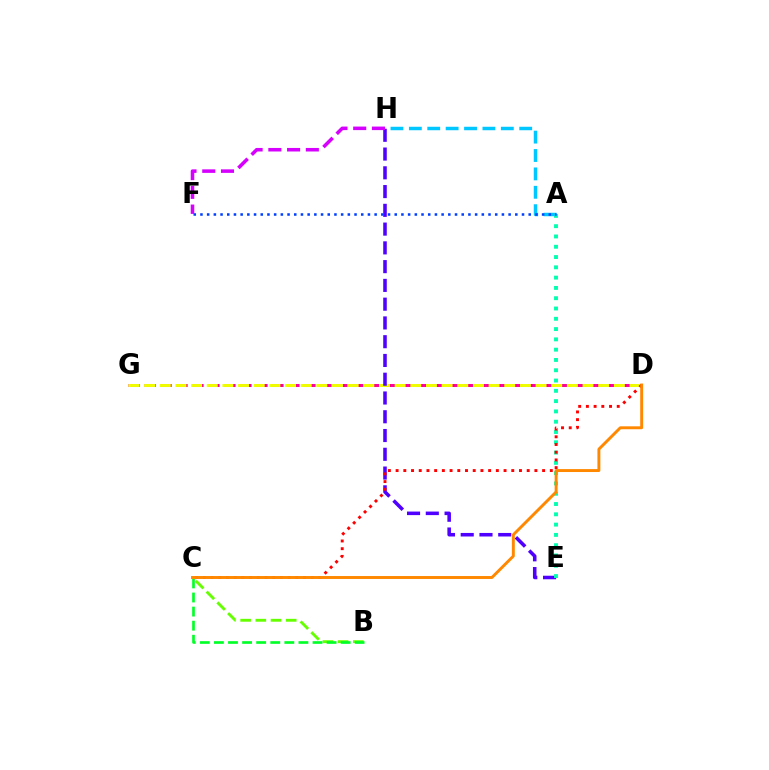{('B', 'C'): [{'color': '#66ff00', 'line_style': 'dashed', 'thickness': 2.06}, {'color': '#00ff27', 'line_style': 'dashed', 'thickness': 1.91}], ('D', 'G'): [{'color': '#ff00a0', 'line_style': 'dashed', 'thickness': 2.17}, {'color': '#eeff00', 'line_style': 'dashed', 'thickness': 2.13}], ('E', 'H'): [{'color': '#4f00ff', 'line_style': 'dashed', 'thickness': 2.55}], ('A', 'E'): [{'color': '#00ffaf', 'line_style': 'dotted', 'thickness': 2.8}], ('C', 'D'): [{'color': '#ff0000', 'line_style': 'dotted', 'thickness': 2.09}, {'color': '#ff8800', 'line_style': 'solid', 'thickness': 2.1}], ('A', 'H'): [{'color': '#00c7ff', 'line_style': 'dashed', 'thickness': 2.5}], ('F', 'H'): [{'color': '#d600ff', 'line_style': 'dashed', 'thickness': 2.55}], ('A', 'F'): [{'color': '#003fff', 'line_style': 'dotted', 'thickness': 1.82}]}